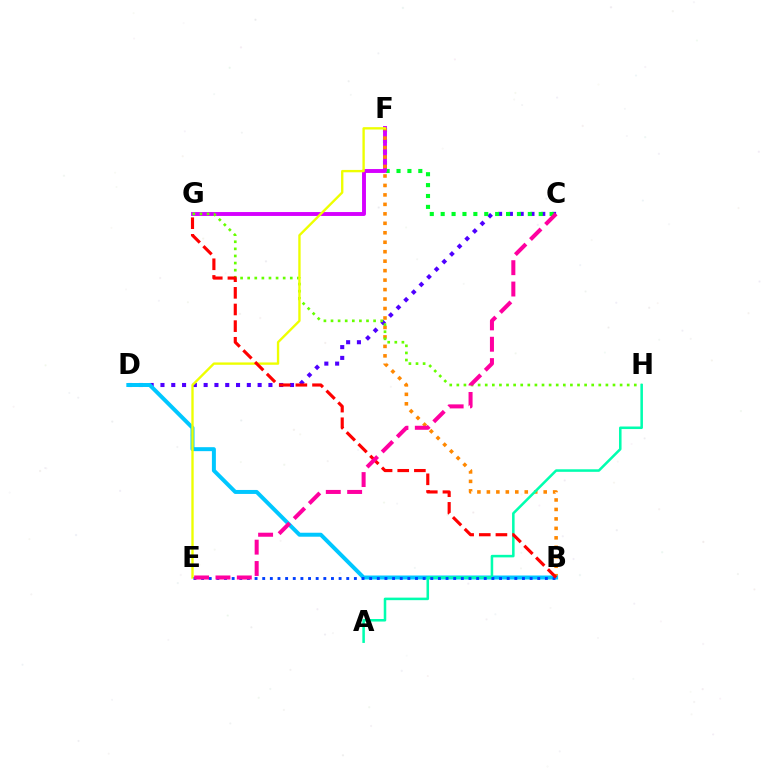{('C', 'D'): [{'color': '#4f00ff', 'line_style': 'dotted', 'thickness': 2.93}], ('C', 'F'): [{'color': '#00ff27', 'line_style': 'dotted', 'thickness': 2.96}], ('F', 'G'): [{'color': '#d600ff', 'line_style': 'solid', 'thickness': 2.81}], ('B', 'F'): [{'color': '#ff8800', 'line_style': 'dotted', 'thickness': 2.57}], ('B', 'D'): [{'color': '#00c7ff', 'line_style': 'solid', 'thickness': 2.86}], ('G', 'H'): [{'color': '#66ff00', 'line_style': 'dotted', 'thickness': 1.93}], ('E', 'F'): [{'color': '#eeff00', 'line_style': 'solid', 'thickness': 1.7}], ('A', 'H'): [{'color': '#00ffaf', 'line_style': 'solid', 'thickness': 1.83}], ('B', 'E'): [{'color': '#003fff', 'line_style': 'dotted', 'thickness': 2.08}], ('B', 'G'): [{'color': '#ff0000', 'line_style': 'dashed', 'thickness': 2.26}], ('C', 'E'): [{'color': '#ff00a0', 'line_style': 'dashed', 'thickness': 2.9}]}